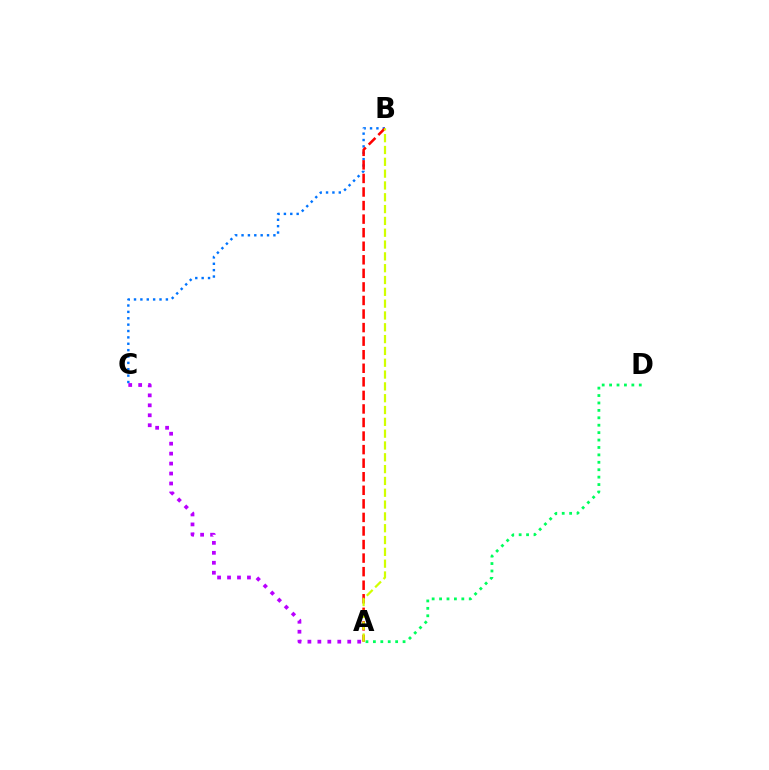{('A', 'D'): [{'color': '#00ff5c', 'line_style': 'dotted', 'thickness': 2.02}], ('B', 'C'): [{'color': '#0074ff', 'line_style': 'dotted', 'thickness': 1.73}], ('A', 'B'): [{'color': '#ff0000', 'line_style': 'dashed', 'thickness': 1.84}, {'color': '#d1ff00', 'line_style': 'dashed', 'thickness': 1.61}], ('A', 'C'): [{'color': '#b900ff', 'line_style': 'dotted', 'thickness': 2.71}]}